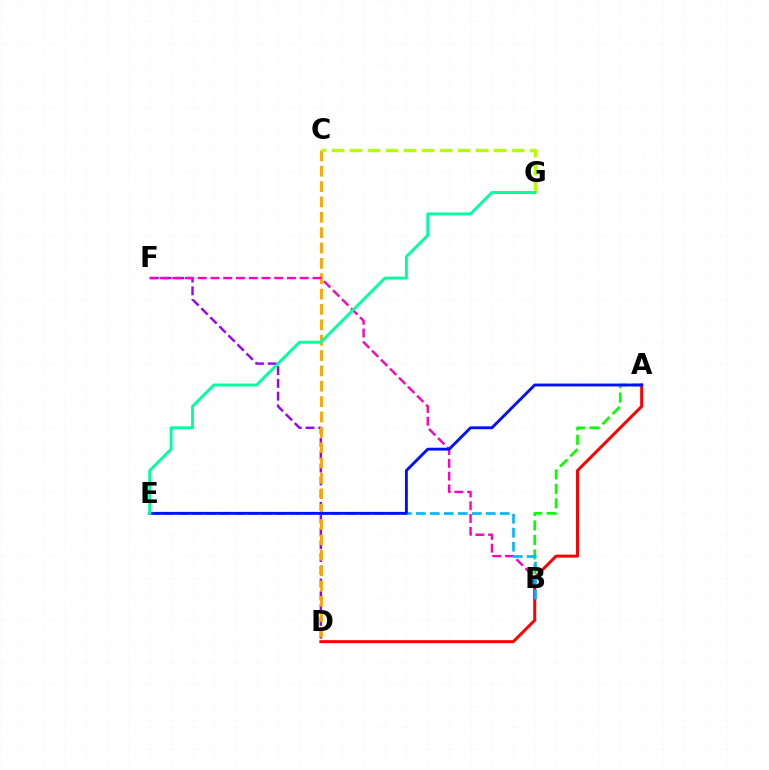{('D', 'F'): [{'color': '#9b00ff', 'line_style': 'dashed', 'thickness': 1.74}], ('A', 'B'): [{'color': '#08ff00', 'line_style': 'dashed', 'thickness': 1.97}], ('C', 'D'): [{'color': '#ffa500', 'line_style': 'dashed', 'thickness': 2.09}], ('A', 'D'): [{'color': '#ff0000', 'line_style': 'solid', 'thickness': 2.16}], ('C', 'G'): [{'color': '#b3ff00', 'line_style': 'dashed', 'thickness': 2.45}], ('B', 'F'): [{'color': '#ff00bd', 'line_style': 'dashed', 'thickness': 1.73}], ('B', 'E'): [{'color': '#00b5ff', 'line_style': 'dashed', 'thickness': 1.9}], ('A', 'E'): [{'color': '#0010ff', 'line_style': 'solid', 'thickness': 2.07}], ('E', 'G'): [{'color': '#00ff9d', 'line_style': 'solid', 'thickness': 2.09}]}